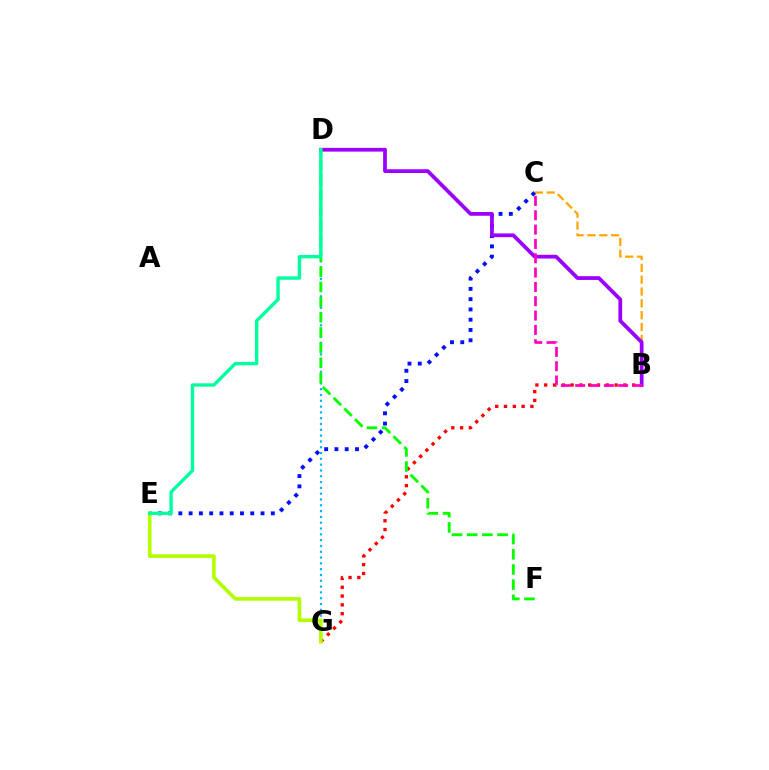{('B', 'G'): [{'color': '#ff0000', 'line_style': 'dotted', 'thickness': 2.39}], ('B', 'C'): [{'color': '#ffa500', 'line_style': 'dashed', 'thickness': 1.61}, {'color': '#ff00bd', 'line_style': 'dashed', 'thickness': 1.95}], ('C', 'E'): [{'color': '#0010ff', 'line_style': 'dotted', 'thickness': 2.79}], ('B', 'D'): [{'color': '#9b00ff', 'line_style': 'solid', 'thickness': 2.7}], ('D', 'G'): [{'color': '#00b5ff', 'line_style': 'dotted', 'thickness': 1.58}], ('E', 'G'): [{'color': '#b3ff00', 'line_style': 'solid', 'thickness': 2.65}], ('D', 'F'): [{'color': '#08ff00', 'line_style': 'dashed', 'thickness': 2.06}], ('D', 'E'): [{'color': '#00ff9d', 'line_style': 'solid', 'thickness': 2.44}]}